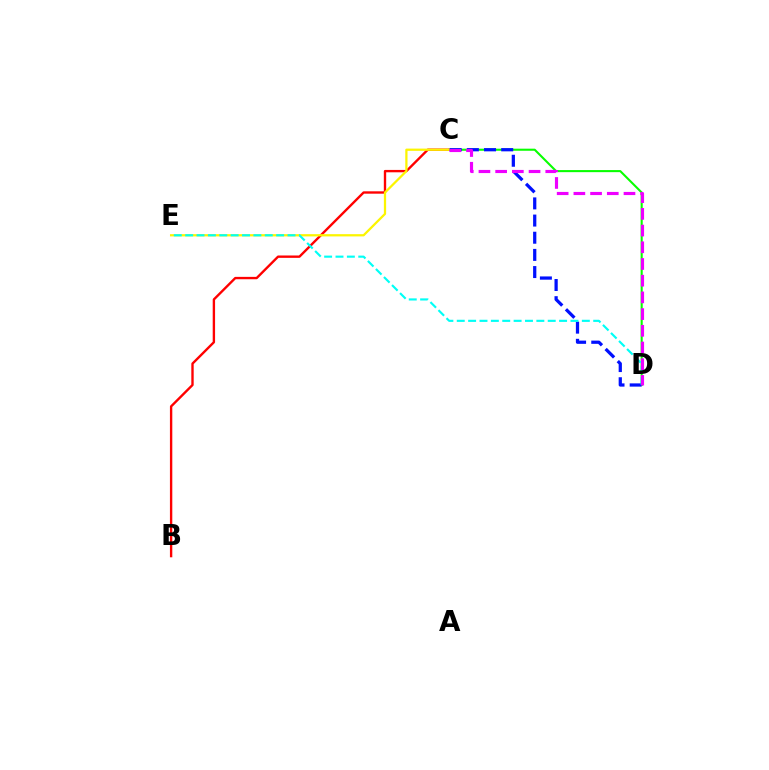{('B', 'C'): [{'color': '#ff0000', 'line_style': 'solid', 'thickness': 1.71}], ('C', 'D'): [{'color': '#08ff00', 'line_style': 'solid', 'thickness': 1.5}, {'color': '#0010ff', 'line_style': 'dashed', 'thickness': 2.33}, {'color': '#ee00ff', 'line_style': 'dashed', 'thickness': 2.27}], ('C', 'E'): [{'color': '#fcf500', 'line_style': 'solid', 'thickness': 1.62}], ('D', 'E'): [{'color': '#00fff6', 'line_style': 'dashed', 'thickness': 1.54}]}